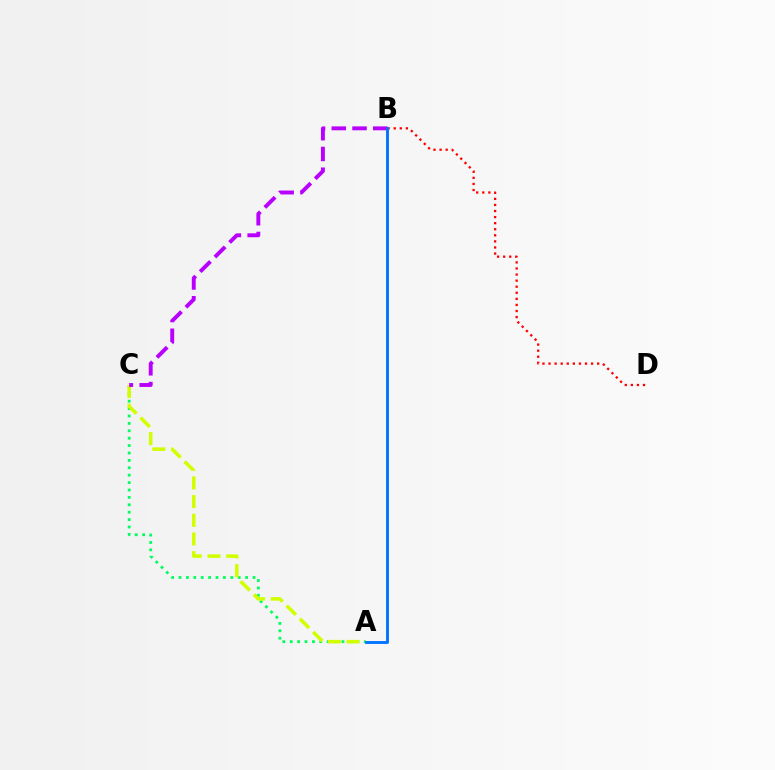{('B', 'D'): [{'color': '#ff0000', 'line_style': 'dotted', 'thickness': 1.65}], ('A', 'C'): [{'color': '#00ff5c', 'line_style': 'dotted', 'thickness': 2.01}, {'color': '#d1ff00', 'line_style': 'dashed', 'thickness': 2.54}], ('B', 'C'): [{'color': '#b900ff', 'line_style': 'dashed', 'thickness': 2.82}], ('A', 'B'): [{'color': '#0074ff', 'line_style': 'solid', 'thickness': 2.07}]}